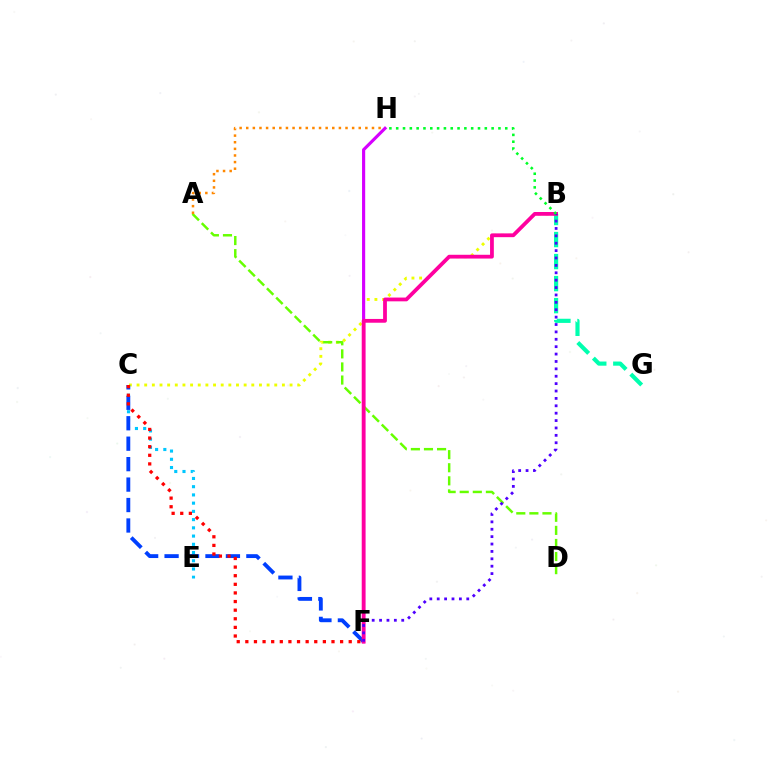{('B', 'C'): [{'color': '#eeff00', 'line_style': 'dotted', 'thickness': 2.08}], ('B', 'G'): [{'color': '#00ffaf', 'line_style': 'dashed', 'thickness': 2.99}], ('C', 'E'): [{'color': '#00c7ff', 'line_style': 'dotted', 'thickness': 2.24}], ('F', 'H'): [{'color': '#d600ff', 'line_style': 'solid', 'thickness': 2.26}], ('A', 'D'): [{'color': '#66ff00', 'line_style': 'dashed', 'thickness': 1.78}], ('C', 'F'): [{'color': '#003fff', 'line_style': 'dashed', 'thickness': 2.78}, {'color': '#ff0000', 'line_style': 'dotted', 'thickness': 2.34}], ('B', 'F'): [{'color': '#ff00a0', 'line_style': 'solid', 'thickness': 2.72}, {'color': '#4f00ff', 'line_style': 'dotted', 'thickness': 2.01}], ('B', 'H'): [{'color': '#00ff27', 'line_style': 'dotted', 'thickness': 1.85}], ('A', 'H'): [{'color': '#ff8800', 'line_style': 'dotted', 'thickness': 1.8}]}